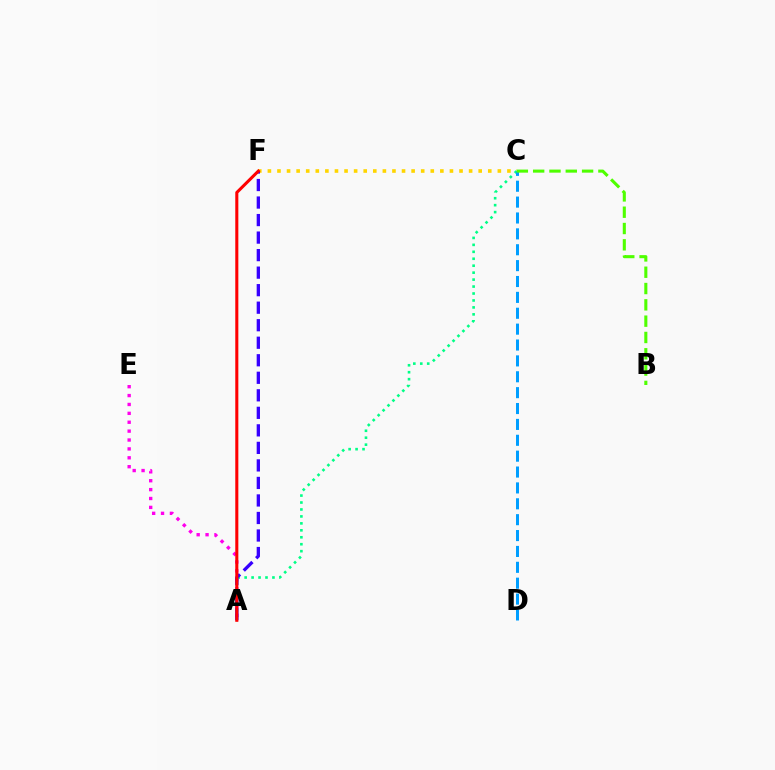{('C', 'F'): [{'color': '#ffd500', 'line_style': 'dotted', 'thickness': 2.6}], ('A', 'E'): [{'color': '#ff00ed', 'line_style': 'dotted', 'thickness': 2.42}], ('A', 'C'): [{'color': '#00ff86', 'line_style': 'dotted', 'thickness': 1.89}], ('C', 'D'): [{'color': '#009eff', 'line_style': 'dashed', 'thickness': 2.16}], ('B', 'C'): [{'color': '#4fff00', 'line_style': 'dashed', 'thickness': 2.22}], ('A', 'F'): [{'color': '#3700ff', 'line_style': 'dashed', 'thickness': 2.38}, {'color': '#ff0000', 'line_style': 'solid', 'thickness': 2.21}]}